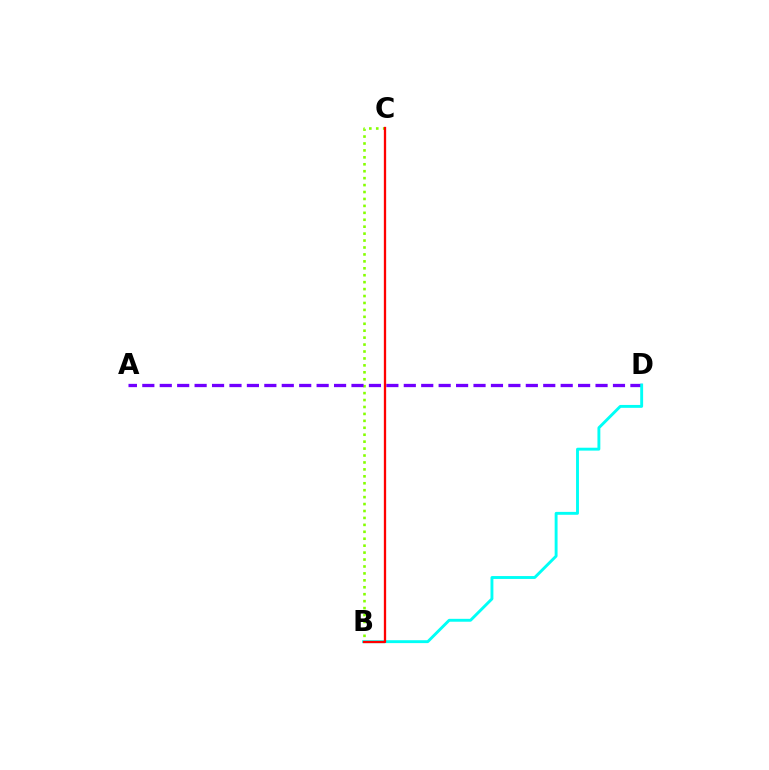{('B', 'C'): [{'color': '#84ff00', 'line_style': 'dotted', 'thickness': 1.88}, {'color': '#ff0000', 'line_style': 'solid', 'thickness': 1.66}], ('A', 'D'): [{'color': '#7200ff', 'line_style': 'dashed', 'thickness': 2.37}], ('B', 'D'): [{'color': '#00fff6', 'line_style': 'solid', 'thickness': 2.08}]}